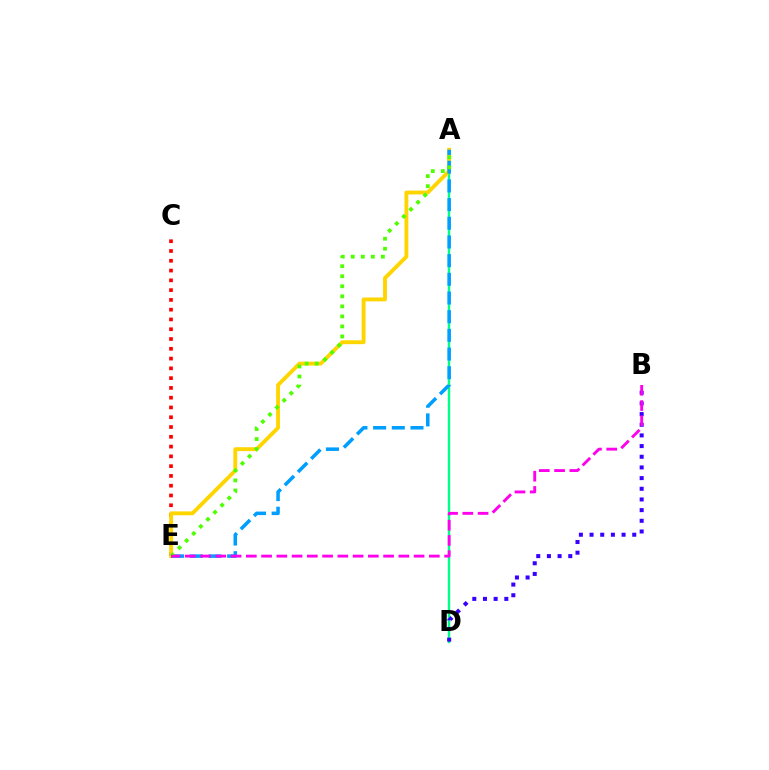{('C', 'E'): [{'color': '#ff0000', 'line_style': 'dotted', 'thickness': 2.66}], ('A', 'D'): [{'color': '#00ff86', 'line_style': 'solid', 'thickness': 1.73}], ('B', 'D'): [{'color': '#3700ff', 'line_style': 'dotted', 'thickness': 2.9}], ('A', 'E'): [{'color': '#ffd500', 'line_style': 'solid', 'thickness': 2.78}, {'color': '#009eff', 'line_style': 'dashed', 'thickness': 2.54}, {'color': '#4fff00', 'line_style': 'dotted', 'thickness': 2.73}], ('B', 'E'): [{'color': '#ff00ed', 'line_style': 'dashed', 'thickness': 2.07}]}